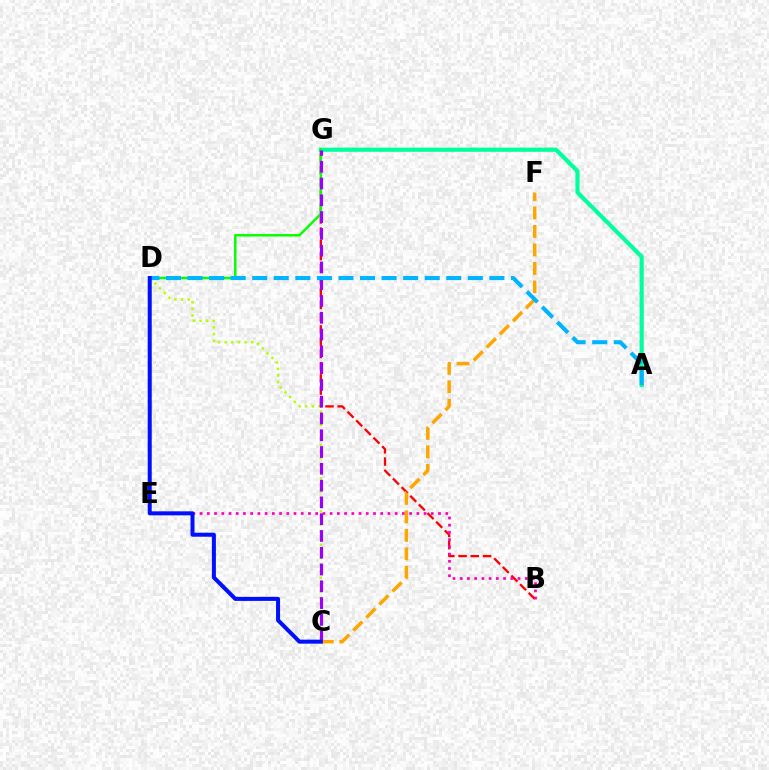{('C', 'D'): [{'color': '#b3ff00', 'line_style': 'dotted', 'thickness': 1.81}, {'color': '#0010ff', 'line_style': 'solid', 'thickness': 2.89}], ('B', 'G'): [{'color': '#ff0000', 'line_style': 'dashed', 'thickness': 1.66}], ('A', 'G'): [{'color': '#00ff9d', 'line_style': 'solid', 'thickness': 3.0}], ('D', 'G'): [{'color': '#08ff00', 'line_style': 'solid', 'thickness': 1.79}], ('C', 'G'): [{'color': '#9b00ff', 'line_style': 'dashed', 'thickness': 2.28}], ('B', 'E'): [{'color': '#ff00bd', 'line_style': 'dotted', 'thickness': 1.96}], ('C', 'F'): [{'color': '#ffa500', 'line_style': 'dashed', 'thickness': 2.51}], ('A', 'D'): [{'color': '#00b5ff', 'line_style': 'dashed', 'thickness': 2.93}]}